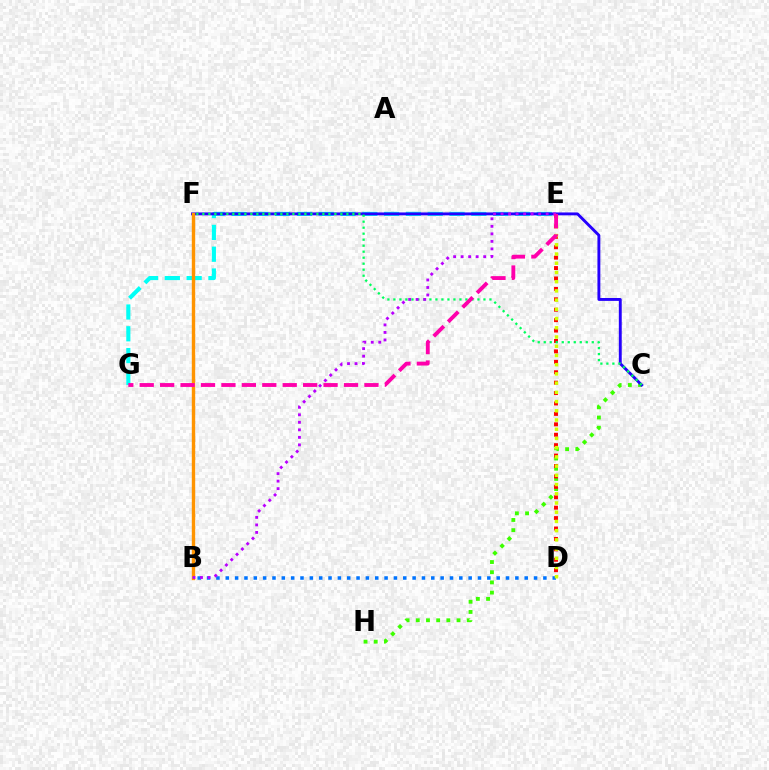{('C', 'H'): [{'color': '#3dff00', 'line_style': 'dotted', 'thickness': 2.77}], ('B', 'D'): [{'color': '#0074ff', 'line_style': 'dotted', 'thickness': 2.54}], ('D', 'E'): [{'color': '#ff0000', 'line_style': 'dotted', 'thickness': 2.83}, {'color': '#d1ff00', 'line_style': 'dotted', 'thickness': 2.51}], ('E', 'G'): [{'color': '#00fff6', 'line_style': 'dashed', 'thickness': 2.96}, {'color': '#ff00ac', 'line_style': 'dashed', 'thickness': 2.78}], ('C', 'F'): [{'color': '#2500ff', 'line_style': 'solid', 'thickness': 2.09}, {'color': '#00ff5c', 'line_style': 'dotted', 'thickness': 1.63}], ('B', 'F'): [{'color': '#ff9400', 'line_style': 'solid', 'thickness': 2.45}], ('B', 'E'): [{'color': '#b900ff', 'line_style': 'dotted', 'thickness': 2.04}]}